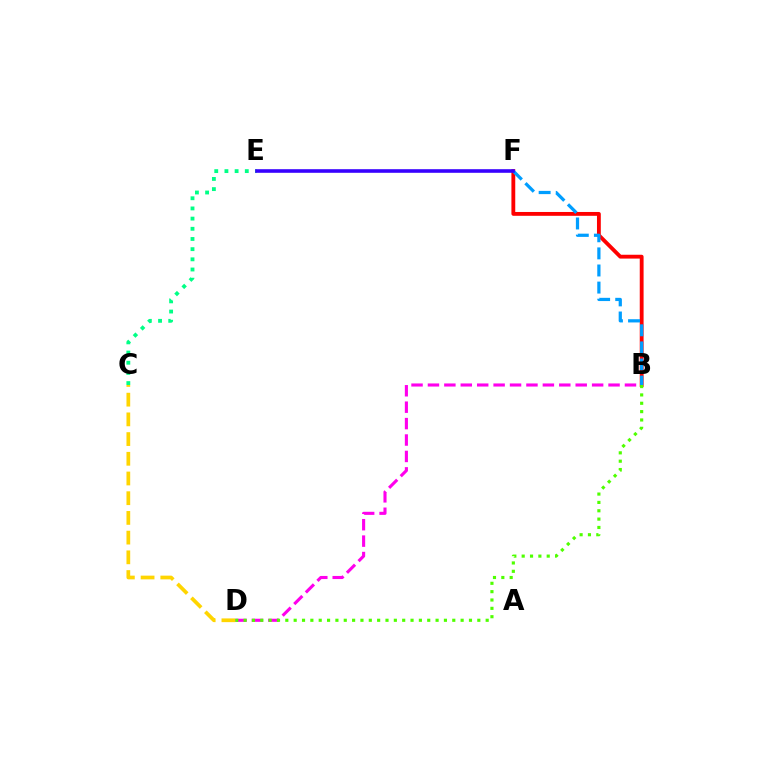{('B', 'D'): [{'color': '#ff00ed', 'line_style': 'dashed', 'thickness': 2.23}, {'color': '#4fff00', 'line_style': 'dotted', 'thickness': 2.27}], ('B', 'F'): [{'color': '#ff0000', 'line_style': 'solid', 'thickness': 2.76}, {'color': '#009eff', 'line_style': 'dashed', 'thickness': 2.32}], ('C', 'D'): [{'color': '#ffd500', 'line_style': 'dashed', 'thickness': 2.68}], ('C', 'E'): [{'color': '#00ff86', 'line_style': 'dotted', 'thickness': 2.77}], ('E', 'F'): [{'color': '#3700ff', 'line_style': 'solid', 'thickness': 2.59}]}